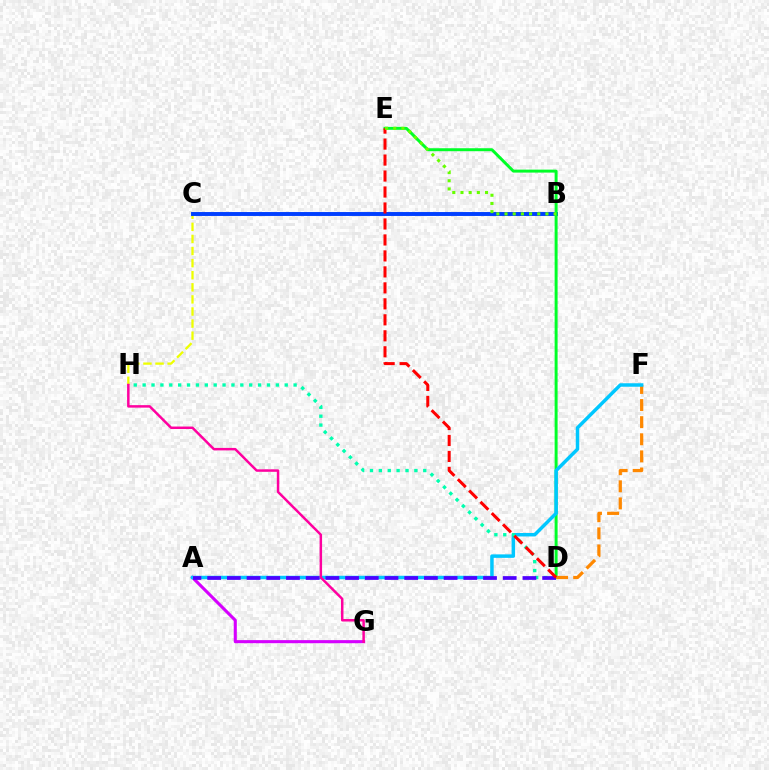{('C', 'H'): [{'color': '#eeff00', 'line_style': 'dashed', 'thickness': 1.64}], ('B', 'C'): [{'color': '#003fff', 'line_style': 'solid', 'thickness': 2.82}], ('D', 'E'): [{'color': '#00ff27', 'line_style': 'solid', 'thickness': 2.13}, {'color': '#ff0000', 'line_style': 'dashed', 'thickness': 2.17}], ('D', 'F'): [{'color': '#ff8800', 'line_style': 'dashed', 'thickness': 2.32}], ('A', 'G'): [{'color': '#d600ff', 'line_style': 'solid', 'thickness': 2.22}], ('A', 'F'): [{'color': '#00c7ff', 'line_style': 'solid', 'thickness': 2.5}], ('D', 'H'): [{'color': '#00ffaf', 'line_style': 'dotted', 'thickness': 2.41}], ('A', 'D'): [{'color': '#4f00ff', 'line_style': 'dashed', 'thickness': 2.68}], ('B', 'E'): [{'color': '#66ff00', 'line_style': 'dotted', 'thickness': 2.22}], ('G', 'H'): [{'color': '#ff00a0', 'line_style': 'solid', 'thickness': 1.79}]}